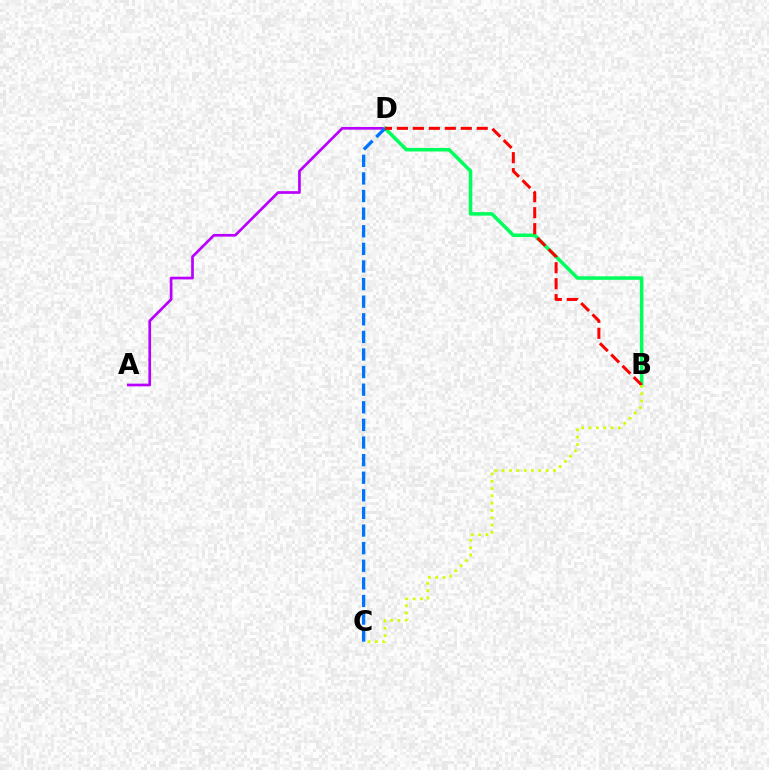{('A', 'D'): [{'color': '#b900ff', 'line_style': 'solid', 'thickness': 1.93}], ('B', 'D'): [{'color': '#00ff5c', 'line_style': 'solid', 'thickness': 2.53}, {'color': '#ff0000', 'line_style': 'dashed', 'thickness': 2.17}], ('C', 'D'): [{'color': '#0074ff', 'line_style': 'dashed', 'thickness': 2.39}], ('B', 'C'): [{'color': '#d1ff00', 'line_style': 'dotted', 'thickness': 1.99}]}